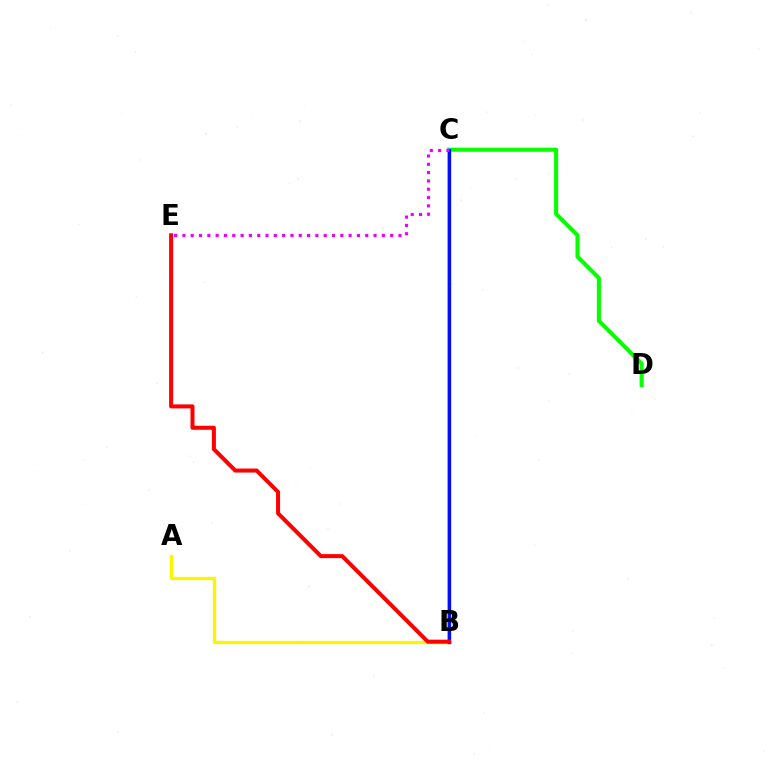{('A', 'B'): [{'color': '#fcf500', 'line_style': 'solid', 'thickness': 2.37}], ('C', 'D'): [{'color': '#08ff00', 'line_style': 'solid', 'thickness': 2.95}], ('B', 'C'): [{'color': '#00fff6', 'line_style': 'solid', 'thickness': 2.63}, {'color': '#0010ff', 'line_style': 'solid', 'thickness': 2.4}], ('C', 'E'): [{'color': '#ee00ff', 'line_style': 'dotted', 'thickness': 2.26}], ('B', 'E'): [{'color': '#ff0000', 'line_style': 'solid', 'thickness': 2.89}]}